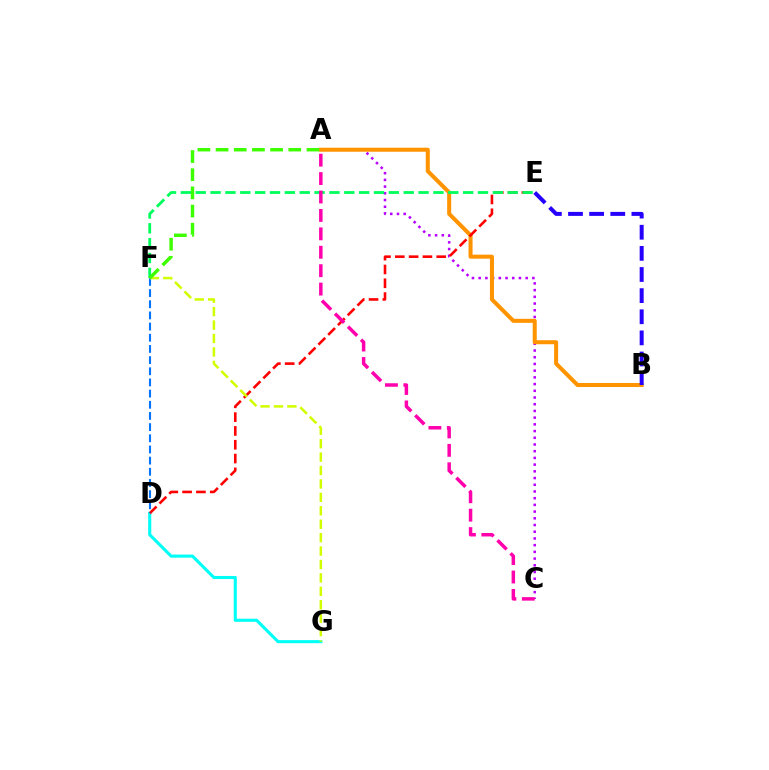{('D', 'G'): [{'color': '#00fff6', 'line_style': 'solid', 'thickness': 2.22}], ('A', 'C'): [{'color': '#b900ff', 'line_style': 'dotted', 'thickness': 1.82}, {'color': '#ff00ac', 'line_style': 'dashed', 'thickness': 2.5}], ('A', 'B'): [{'color': '#ff9400', 'line_style': 'solid', 'thickness': 2.9}], ('D', 'E'): [{'color': '#ff0000', 'line_style': 'dashed', 'thickness': 1.88}], ('B', 'E'): [{'color': '#2500ff', 'line_style': 'dashed', 'thickness': 2.87}], ('D', 'F'): [{'color': '#0074ff', 'line_style': 'dashed', 'thickness': 1.52}], ('E', 'F'): [{'color': '#00ff5c', 'line_style': 'dashed', 'thickness': 2.02}], ('F', 'G'): [{'color': '#d1ff00', 'line_style': 'dashed', 'thickness': 1.82}], ('A', 'F'): [{'color': '#3dff00', 'line_style': 'dashed', 'thickness': 2.47}]}